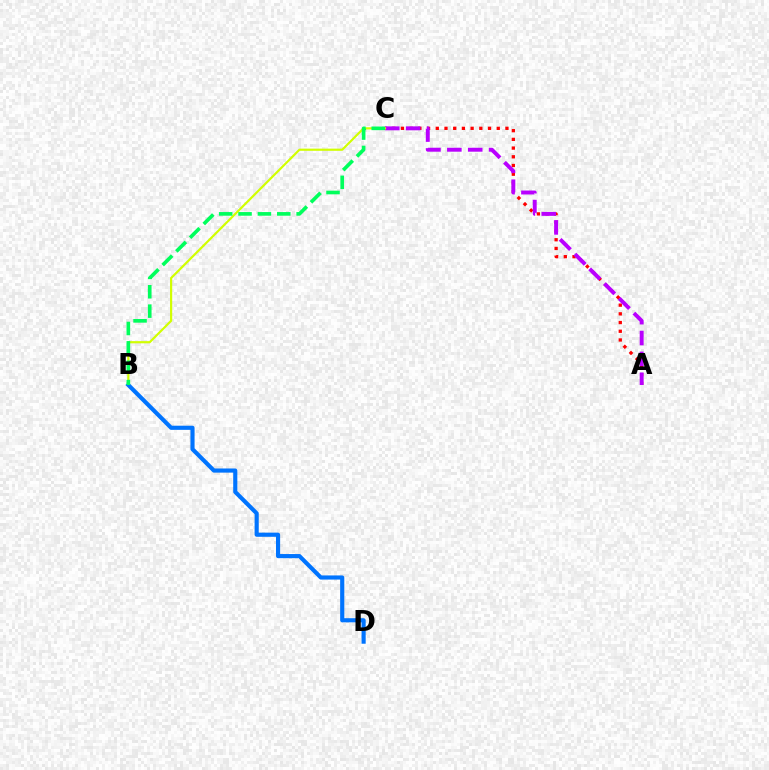{('A', 'C'): [{'color': '#ff0000', 'line_style': 'dotted', 'thickness': 2.37}, {'color': '#b900ff', 'line_style': 'dashed', 'thickness': 2.83}], ('B', 'C'): [{'color': '#d1ff00', 'line_style': 'solid', 'thickness': 1.57}, {'color': '#00ff5c', 'line_style': 'dashed', 'thickness': 2.63}], ('B', 'D'): [{'color': '#0074ff', 'line_style': 'solid', 'thickness': 2.98}]}